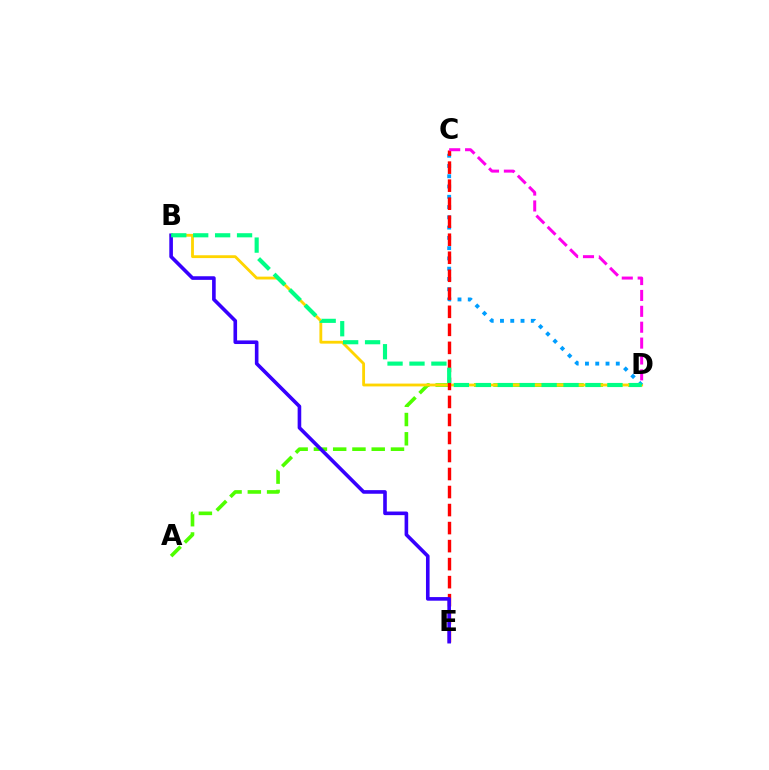{('A', 'D'): [{'color': '#4fff00', 'line_style': 'dashed', 'thickness': 2.62}], ('B', 'D'): [{'color': '#ffd500', 'line_style': 'solid', 'thickness': 2.04}, {'color': '#00ff86', 'line_style': 'dashed', 'thickness': 2.98}], ('C', 'D'): [{'color': '#009eff', 'line_style': 'dotted', 'thickness': 2.79}, {'color': '#ff00ed', 'line_style': 'dashed', 'thickness': 2.16}], ('C', 'E'): [{'color': '#ff0000', 'line_style': 'dashed', 'thickness': 2.45}], ('B', 'E'): [{'color': '#3700ff', 'line_style': 'solid', 'thickness': 2.6}]}